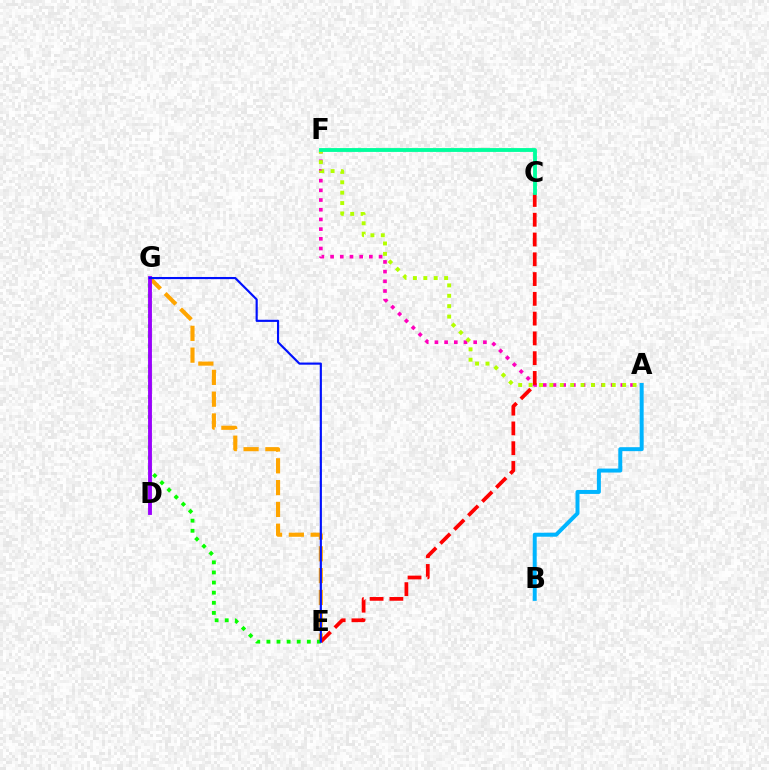{('A', 'F'): [{'color': '#ff00bd', 'line_style': 'dotted', 'thickness': 2.63}, {'color': '#b3ff00', 'line_style': 'dotted', 'thickness': 2.82}], ('E', 'G'): [{'color': '#ffa500', 'line_style': 'dashed', 'thickness': 2.96}, {'color': '#08ff00', 'line_style': 'dotted', 'thickness': 2.75}, {'color': '#0010ff', 'line_style': 'solid', 'thickness': 1.55}], ('C', 'E'): [{'color': '#ff0000', 'line_style': 'dashed', 'thickness': 2.69}], ('C', 'F'): [{'color': '#00ff9d', 'line_style': 'solid', 'thickness': 2.77}], ('D', 'G'): [{'color': '#9b00ff', 'line_style': 'solid', 'thickness': 2.78}], ('A', 'B'): [{'color': '#00b5ff', 'line_style': 'solid', 'thickness': 2.86}]}